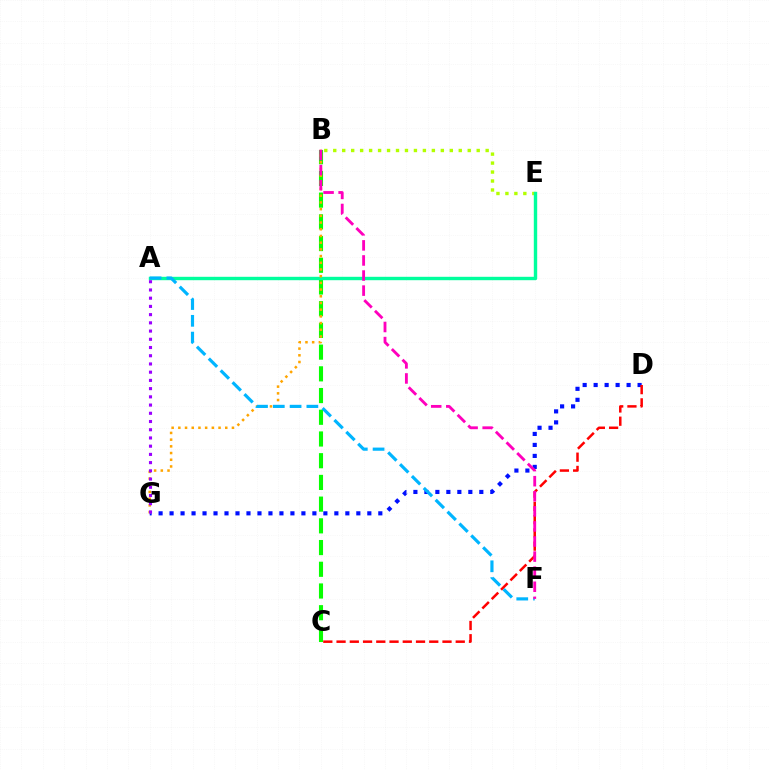{('B', 'C'): [{'color': '#08ff00', 'line_style': 'dashed', 'thickness': 2.95}], ('B', 'E'): [{'color': '#b3ff00', 'line_style': 'dotted', 'thickness': 2.44}], ('A', 'E'): [{'color': '#00ff9d', 'line_style': 'solid', 'thickness': 2.45}], ('D', 'G'): [{'color': '#0010ff', 'line_style': 'dotted', 'thickness': 2.98}], ('B', 'G'): [{'color': '#ffa500', 'line_style': 'dotted', 'thickness': 1.82}], ('C', 'D'): [{'color': '#ff0000', 'line_style': 'dashed', 'thickness': 1.8}], ('A', 'G'): [{'color': '#9b00ff', 'line_style': 'dotted', 'thickness': 2.23}], ('A', 'F'): [{'color': '#00b5ff', 'line_style': 'dashed', 'thickness': 2.28}], ('B', 'F'): [{'color': '#ff00bd', 'line_style': 'dashed', 'thickness': 2.05}]}